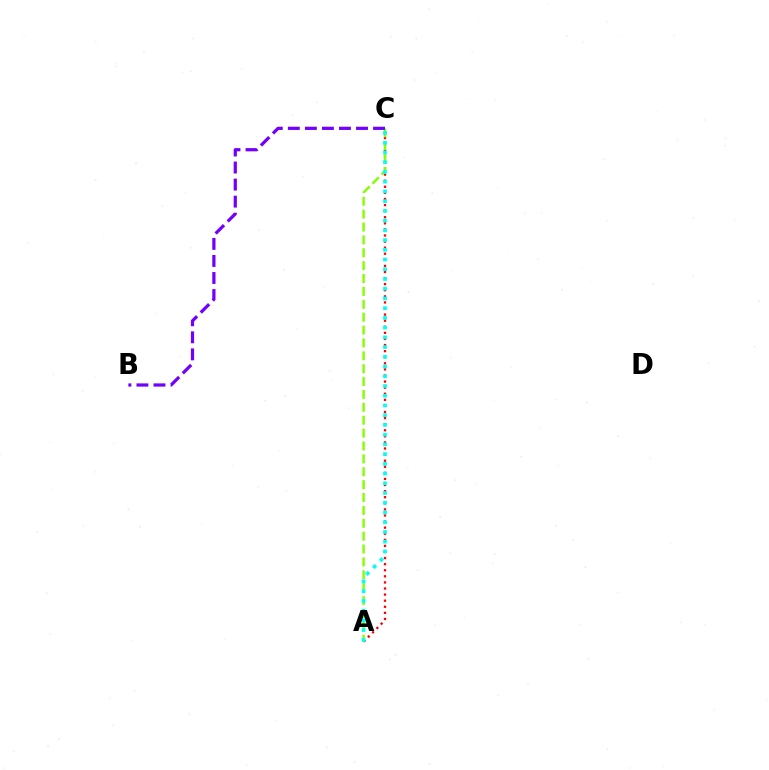{('A', 'C'): [{'color': '#ff0000', 'line_style': 'dotted', 'thickness': 1.65}, {'color': '#84ff00', 'line_style': 'dashed', 'thickness': 1.75}, {'color': '#00fff6', 'line_style': 'dotted', 'thickness': 2.64}], ('B', 'C'): [{'color': '#7200ff', 'line_style': 'dashed', 'thickness': 2.32}]}